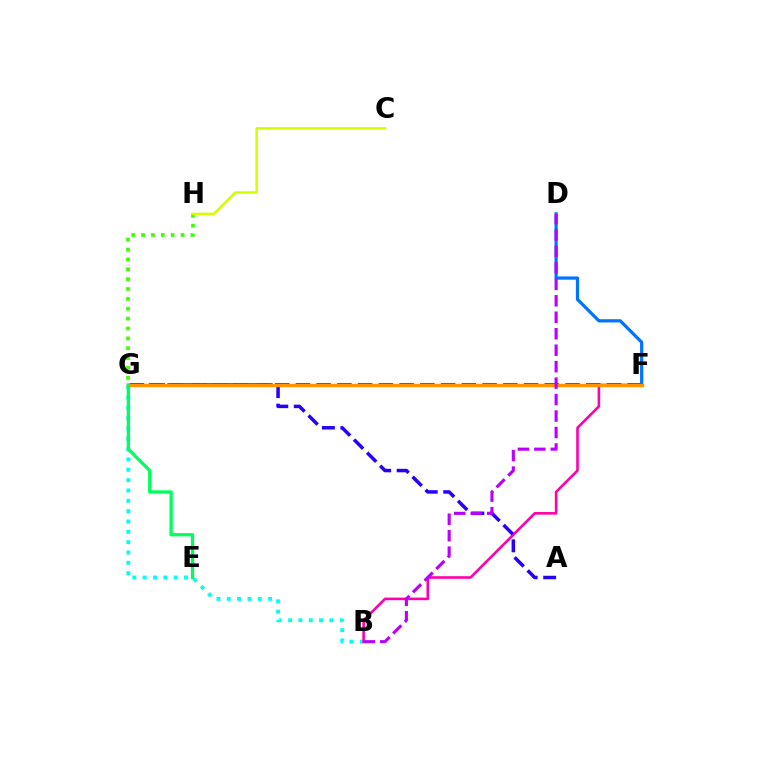{('B', 'G'): [{'color': '#00fff6', 'line_style': 'dotted', 'thickness': 2.81}], ('G', 'H'): [{'color': '#3dff00', 'line_style': 'dotted', 'thickness': 2.68}], ('C', 'H'): [{'color': '#d1ff00', 'line_style': 'solid', 'thickness': 1.79}], ('B', 'F'): [{'color': '#ff00ac', 'line_style': 'solid', 'thickness': 1.88}], ('A', 'G'): [{'color': '#2500ff', 'line_style': 'dashed', 'thickness': 2.51}], ('D', 'F'): [{'color': '#0074ff', 'line_style': 'solid', 'thickness': 2.32}], ('F', 'G'): [{'color': '#ff0000', 'line_style': 'dashed', 'thickness': 2.82}, {'color': '#ff9400', 'line_style': 'solid', 'thickness': 2.47}], ('E', 'G'): [{'color': '#00ff5c', 'line_style': 'solid', 'thickness': 2.36}], ('B', 'D'): [{'color': '#b900ff', 'line_style': 'dashed', 'thickness': 2.24}]}